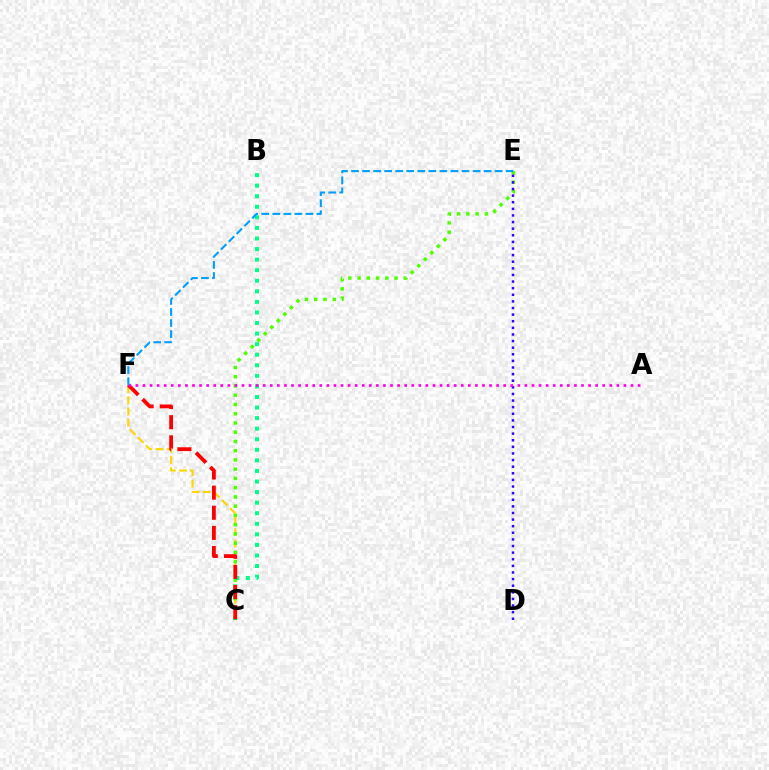{('C', 'F'): [{'color': '#ffd500', 'line_style': 'dashed', 'thickness': 1.53}, {'color': '#ff0000', 'line_style': 'dashed', 'thickness': 2.74}], ('C', 'E'): [{'color': '#4fff00', 'line_style': 'dotted', 'thickness': 2.51}], ('B', 'C'): [{'color': '#00ff86', 'line_style': 'dotted', 'thickness': 2.87}], ('D', 'E'): [{'color': '#3700ff', 'line_style': 'dotted', 'thickness': 1.8}], ('A', 'F'): [{'color': '#ff00ed', 'line_style': 'dotted', 'thickness': 1.92}], ('E', 'F'): [{'color': '#009eff', 'line_style': 'dashed', 'thickness': 1.5}]}